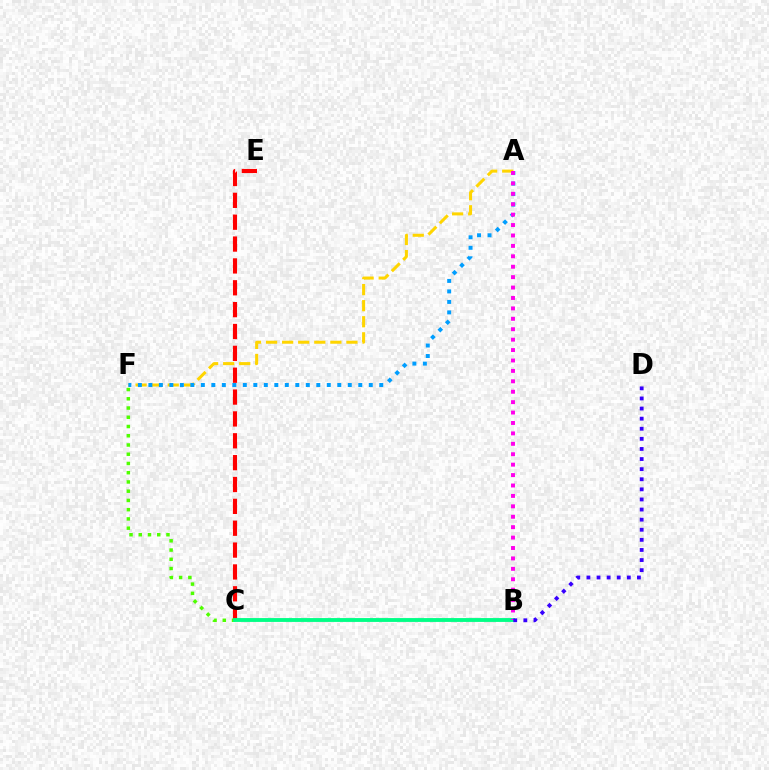{('A', 'F'): [{'color': '#ffd500', 'line_style': 'dashed', 'thickness': 2.18}, {'color': '#009eff', 'line_style': 'dotted', 'thickness': 2.85}], ('C', 'F'): [{'color': '#4fff00', 'line_style': 'dotted', 'thickness': 2.51}], ('C', 'E'): [{'color': '#ff0000', 'line_style': 'dashed', 'thickness': 2.97}], ('B', 'C'): [{'color': '#00ff86', 'line_style': 'solid', 'thickness': 2.77}], ('A', 'B'): [{'color': '#ff00ed', 'line_style': 'dotted', 'thickness': 2.83}], ('B', 'D'): [{'color': '#3700ff', 'line_style': 'dotted', 'thickness': 2.74}]}